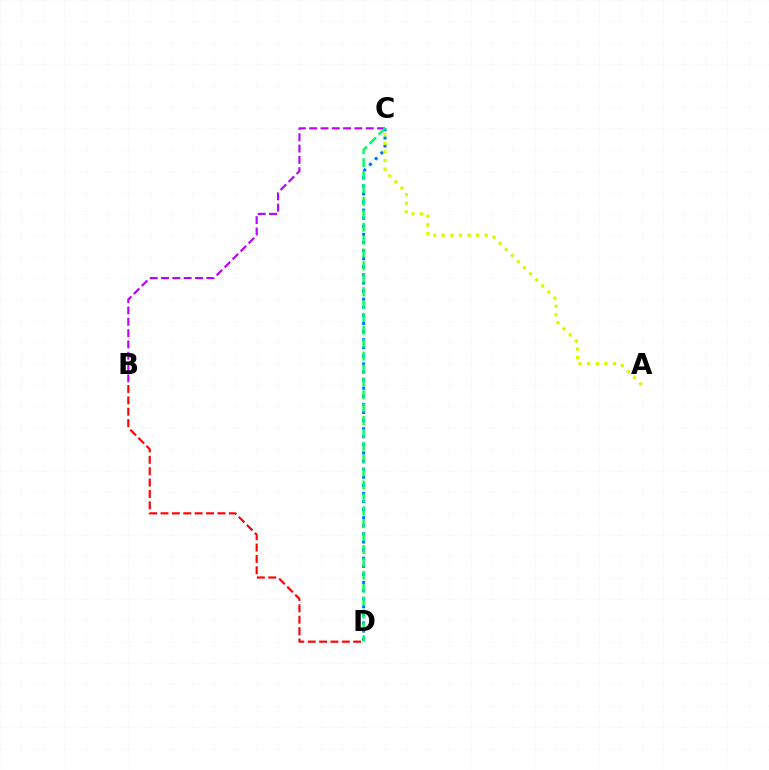{('B', 'D'): [{'color': '#ff0000', 'line_style': 'dashed', 'thickness': 1.55}], ('B', 'C'): [{'color': '#b900ff', 'line_style': 'dashed', 'thickness': 1.54}], ('C', 'D'): [{'color': '#0074ff', 'line_style': 'dotted', 'thickness': 2.2}, {'color': '#00ff5c', 'line_style': 'dashed', 'thickness': 1.75}], ('A', 'C'): [{'color': '#d1ff00', 'line_style': 'dotted', 'thickness': 2.34}]}